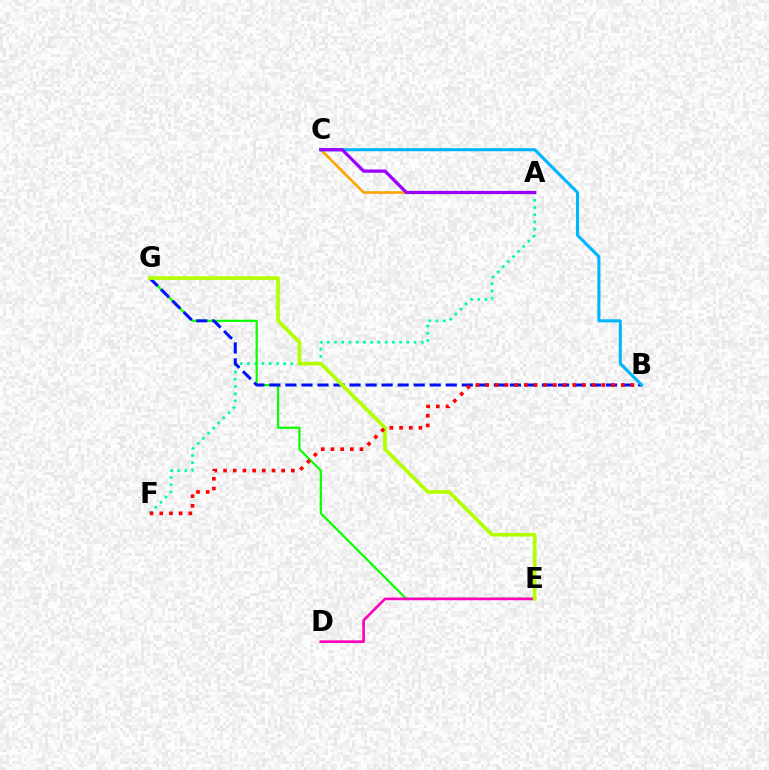{('A', 'F'): [{'color': '#00ff9d', 'line_style': 'dotted', 'thickness': 1.96}], ('E', 'G'): [{'color': '#08ff00', 'line_style': 'solid', 'thickness': 1.57}, {'color': '#b3ff00', 'line_style': 'solid', 'thickness': 2.66}], ('A', 'C'): [{'color': '#ffa500', 'line_style': 'solid', 'thickness': 1.88}, {'color': '#9b00ff', 'line_style': 'solid', 'thickness': 2.33}], ('D', 'E'): [{'color': '#ff00bd', 'line_style': 'solid', 'thickness': 1.91}], ('B', 'G'): [{'color': '#0010ff', 'line_style': 'dashed', 'thickness': 2.18}], ('B', 'F'): [{'color': '#ff0000', 'line_style': 'dotted', 'thickness': 2.63}], ('B', 'C'): [{'color': '#00b5ff', 'line_style': 'solid', 'thickness': 2.21}]}